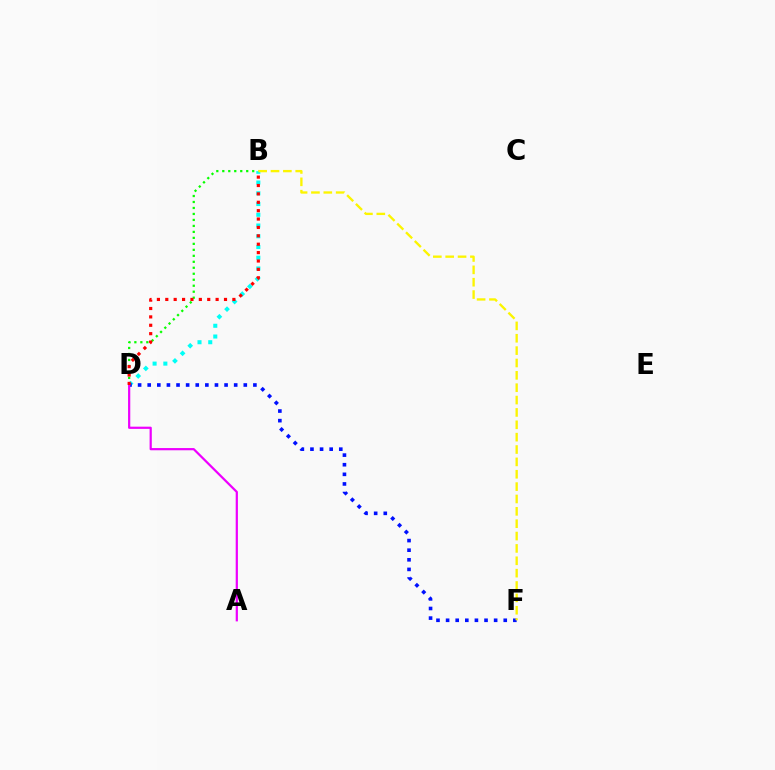{('B', 'D'): [{'color': '#00fff6', 'line_style': 'dotted', 'thickness': 2.92}, {'color': '#08ff00', 'line_style': 'dotted', 'thickness': 1.63}, {'color': '#ff0000', 'line_style': 'dotted', 'thickness': 2.28}], ('D', 'F'): [{'color': '#0010ff', 'line_style': 'dotted', 'thickness': 2.61}], ('A', 'D'): [{'color': '#ee00ff', 'line_style': 'solid', 'thickness': 1.6}], ('B', 'F'): [{'color': '#fcf500', 'line_style': 'dashed', 'thickness': 1.68}]}